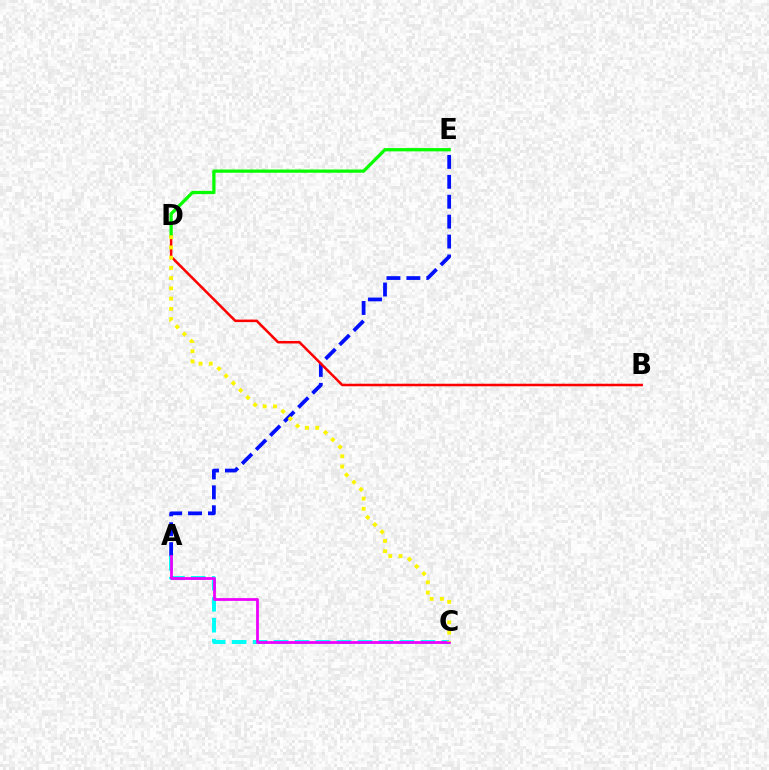{('A', 'C'): [{'color': '#00fff6', 'line_style': 'dashed', 'thickness': 2.85}, {'color': '#ee00ff', 'line_style': 'solid', 'thickness': 2.0}], ('A', 'E'): [{'color': '#0010ff', 'line_style': 'dashed', 'thickness': 2.71}], ('B', 'D'): [{'color': '#ff0000', 'line_style': 'solid', 'thickness': 1.82}], ('D', 'E'): [{'color': '#08ff00', 'line_style': 'solid', 'thickness': 2.36}], ('C', 'D'): [{'color': '#fcf500', 'line_style': 'dotted', 'thickness': 2.78}]}